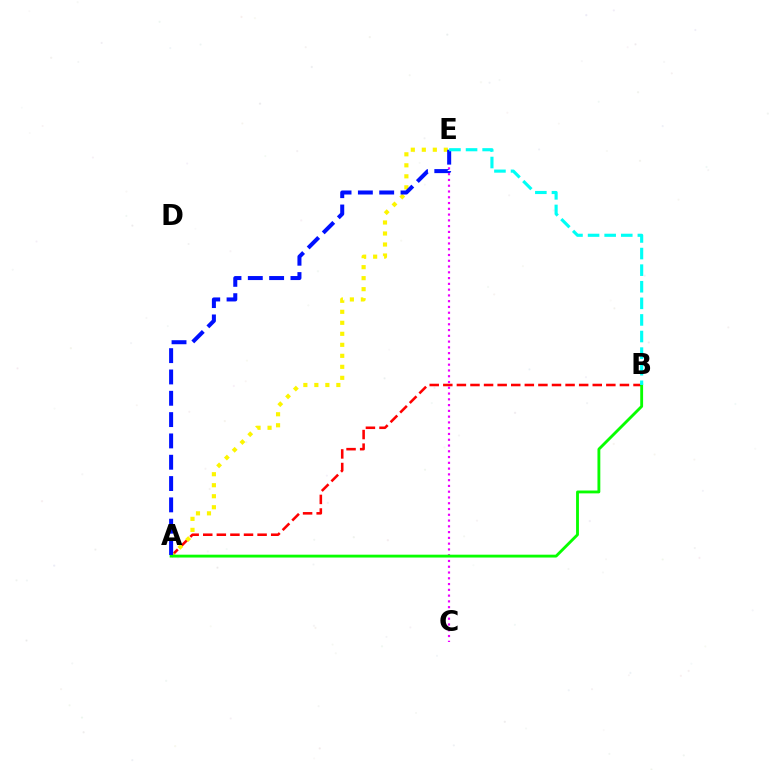{('A', 'B'): [{'color': '#ff0000', 'line_style': 'dashed', 'thickness': 1.85}, {'color': '#08ff00', 'line_style': 'solid', 'thickness': 2.05}], ('A', 'E'): [{'color': '#fcf500', 'line_style': 'dotted', 'thickness': 2.99}, {'color': '#0010ff', 'line_style': 'dashed', 'thickness': 2.9}], ('C', 'E'): [{'color': '#ee00ff', 'line_style': 'dotted', 'thickness': 1.57}], ('B', 'E'): [{'color': '#00fff6', 'line_style': 'dashed', 'thickness': 2.25}]}